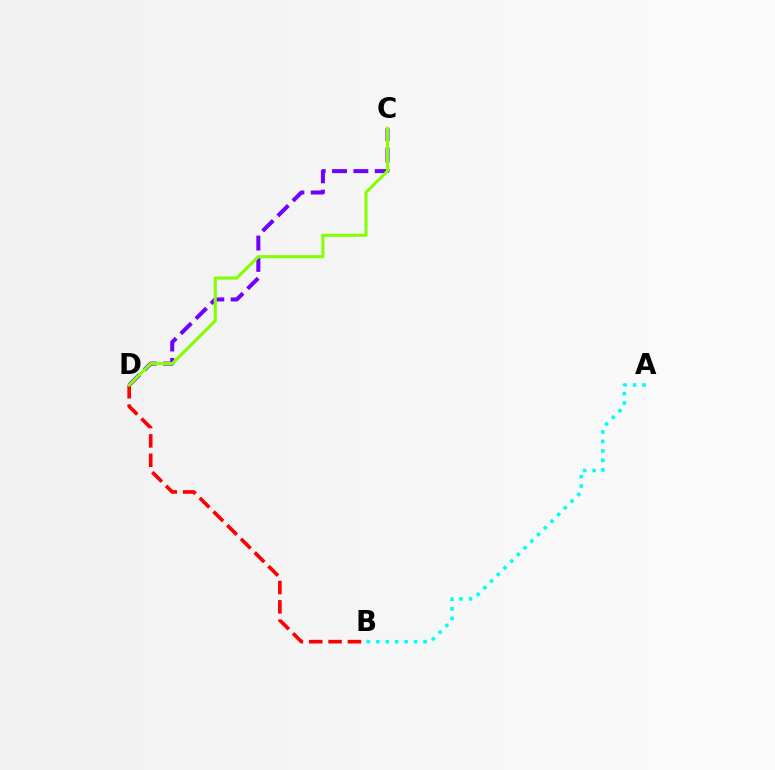{('C', 'D'): [{'color': '#7200ff', 'line_style': 'dashed', 'thickness': 2.9}, {'color': '#84ff00', 'line_style': 'solid', 'thickness': 2.22}], ('B', 'D'): [{'color': '#ff0000', 'line_style': 'dashed', 'thickness': 2.63}], ('A', 'B'): [{'color': '#00fff6', 'line_style': 'dotted', 'thickness': 2.57}]}